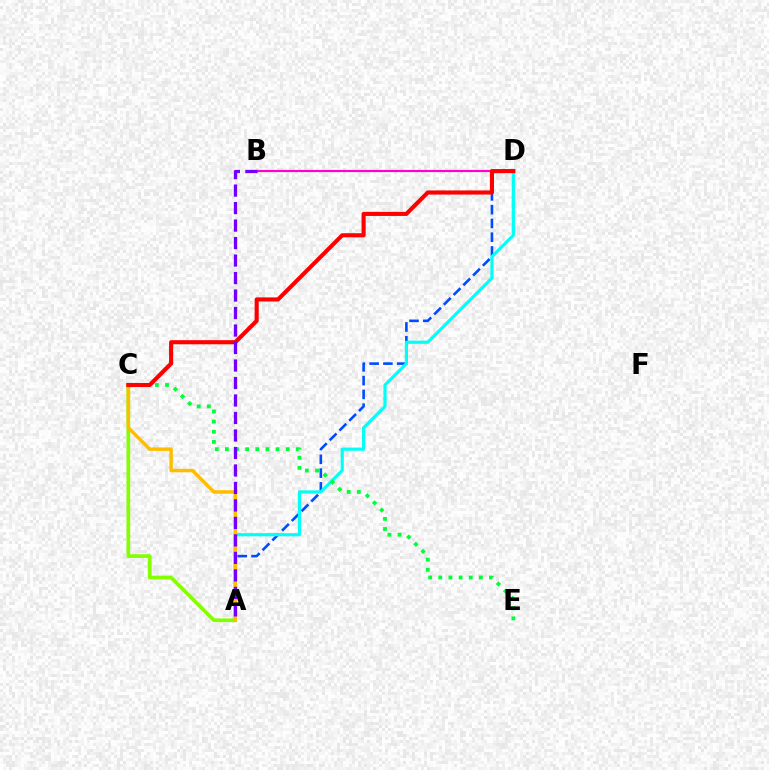{('A', 'C'): [{'color': '#84ff00', 'line_style': 'solid', 'thickness': 2.67}, {'color': '#ffbd00', 'line_style': 'solid', 'thickness': 2.49}], ('A', 'D'): [{'color': '#004bff', 'line_style': 'dashed', 'thickness': 1.87}, {'color': '#00fff6', 'line_style': 'solid', 'thickness': 2.28}], ('B', 'D'): [{'color': '#ff00cf', 'line_style': 'solid', 'thickness': 1.56}], ('C', 'E'): [{'color': '#00ff39', 'line_style': 'dotted', 'thickness': 2.75}], ('C', 'D'): [{'color': '#ff0000', 'line_style': 'solid', 'thickness': 2.96}], ('A', 'B'): [{'color': '#7200ff', 'line_style': 'dashed', 'thickness': 2.38}]}